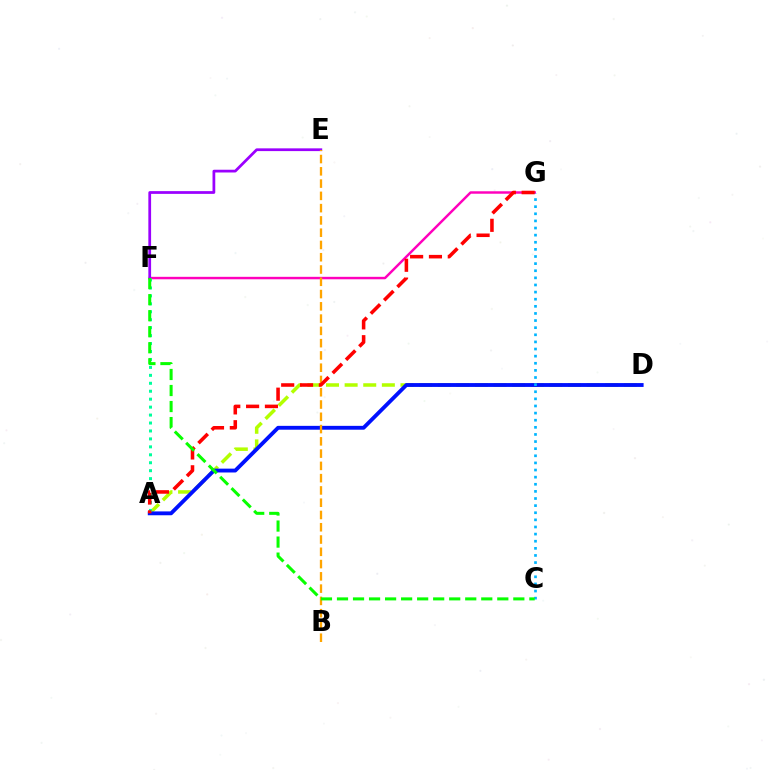{('A', 'D'): [{'color': '#b3ff00', 'line_style': 'dashed', 'thickness': 2.53}, {'color': '#0010ff', 'line_style': 'solid', 'thickness': 2.77}], ('F', 'G'): [{'color': '#ff00bd', 'line_style': 'solid', 'thickness': 1.77}], ('E', 'F'): [{'color': '#9b00ff', 'line_style': 'solid', 'thickness': 1.98}], ('B', 'E'): [{'color': '#ffa500', 'line_style': 'dashed', 'thickness': 1.67}], ('C', 'G'): [{'color': '#00b5ff', 'line_style': 'dotted', 'thickness': 1.93}], ('A', 'F'): [{'color': '#00ff9d', 'line_style': 'dotted', 'thickness': 2.16}], ('A', 'G'): [{'color': '#ff0000', 'line_style': 'dashed', 'thickness': 2.56}], ('C', 'F'): [{'color': '#08ff00', 'line_style': 'dashed', 'thickness': 2.18}]}